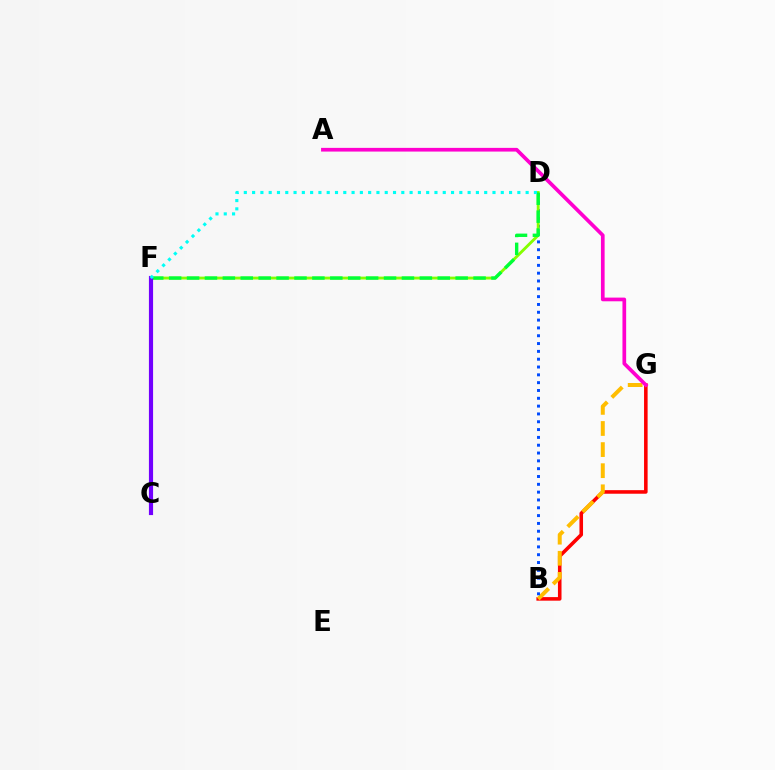{('B', 'G'): [{'color': '#ff0000', 'line_style': 'solid', 'thickness': 2.57}, {'color': '#ffbd00', 'line_style': 'dashed', 'thickness': 2.87}], ('B', 'D'): [{'color': '#004bff', 'line_style': 'dotted', 'thickness': 2.12}], ('D', 'F'): [{'color': '#84ff00', 'line_style': 'solid', 'thickness': 2.06}, {'color': '#00ff39', 'line_style': 'dashed', 'thickness': 2.43}, {'color': '#00fff6', 'line_style': 'dotted', 'thickness': 2.25}], ('A', 'G'): [{'color': '#ff00cf', 'line_style': 'solid', 'thickness': 2.66}], ('C', 'F'): [{'color': '#7200ff', 'line_style': 'solid', 'thickness': 2.99}]}